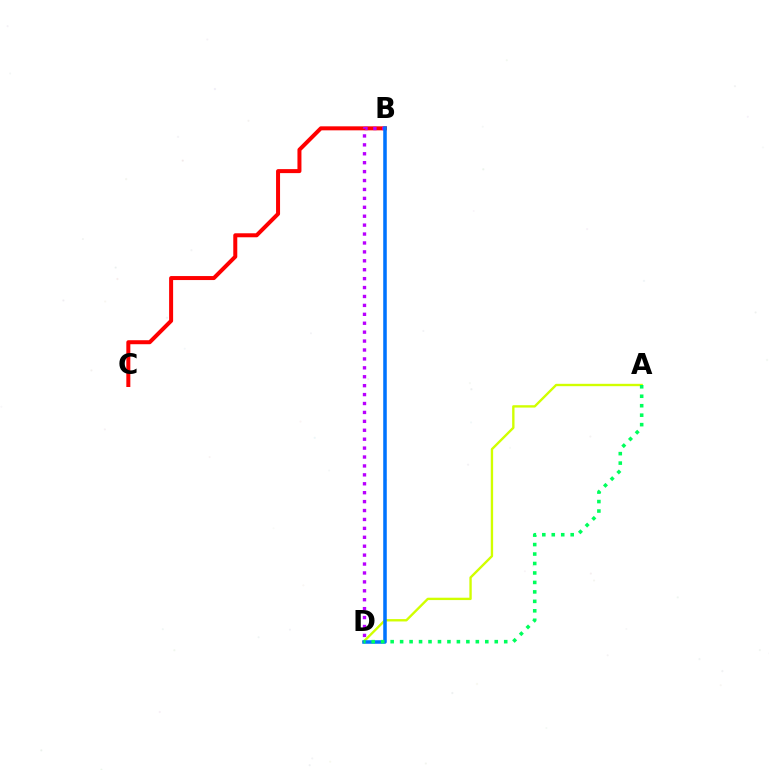{('A', 'D'): [{'color': '#d1ff00', 'line_style': 'solid', 'thickness': 1.7}, {'color': '#00ff5c', 'line_style': 'dotted', 'thickness': 2.57}], ('B', 'C'): [{'color': '#ff0000', 'line_style': 'solid', 'thickness': 2.88}], ('B', 'D'): [{'color': '#b900ff', 'line_style': 'dotted', 'thickness': 2.42}, {'color': '#0074ff', 'line_style': 'solid', 'thickness': 2.55}]}